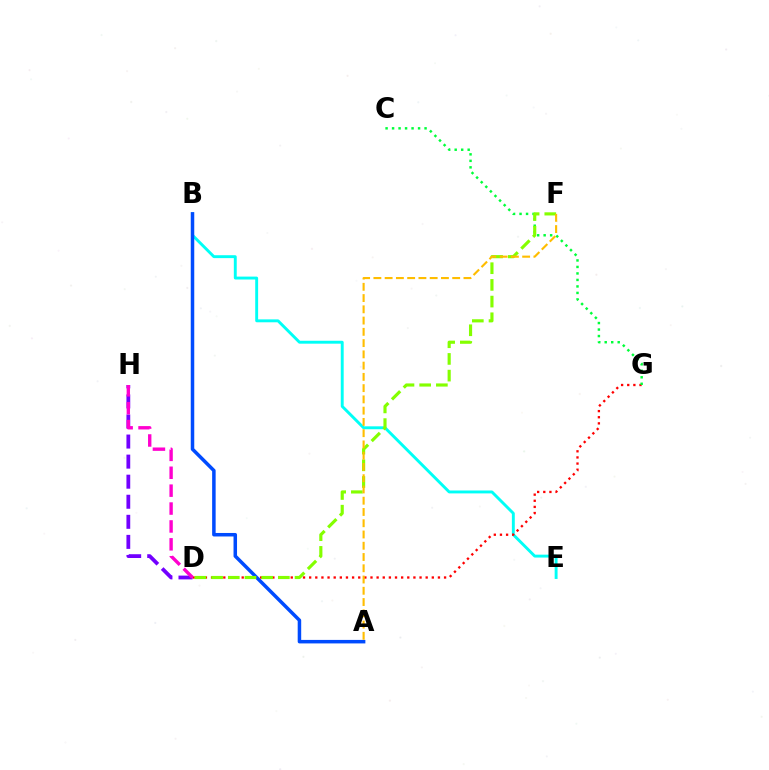{('B', 'E'): [{'color': '#00fff6', 'line_style': 'solid', 'thickness': 2.09}], ('A', 'B'): [{'color': '#004bff', 'line_style': 'solid', 'thickness': 2.52}], ('D', 'G'): [{'color': '#ff0000', 'line_style': 'dotted', 'thickness': 1.67}], ('C', 'G'): [{'color': '#00ff39', 'line_style': 'dotted', 'thickness': 1.77}], ('D', 'F'): [{'color': '#84ff00', 'line_style': 'dashed', 'thickness': 2.27}], ('D', 'H'): [{'color': '#7200ff', 'line_style': 'dashed', 'thickness': 2.73}, {'color': '#ff00cf', 'line_style': 'dashed', 'thickness': 2.43}], ('A', 'F'): [{'color': '#ffbd00', 'line_style': 'dashed', 'thickness': 1.53}]}